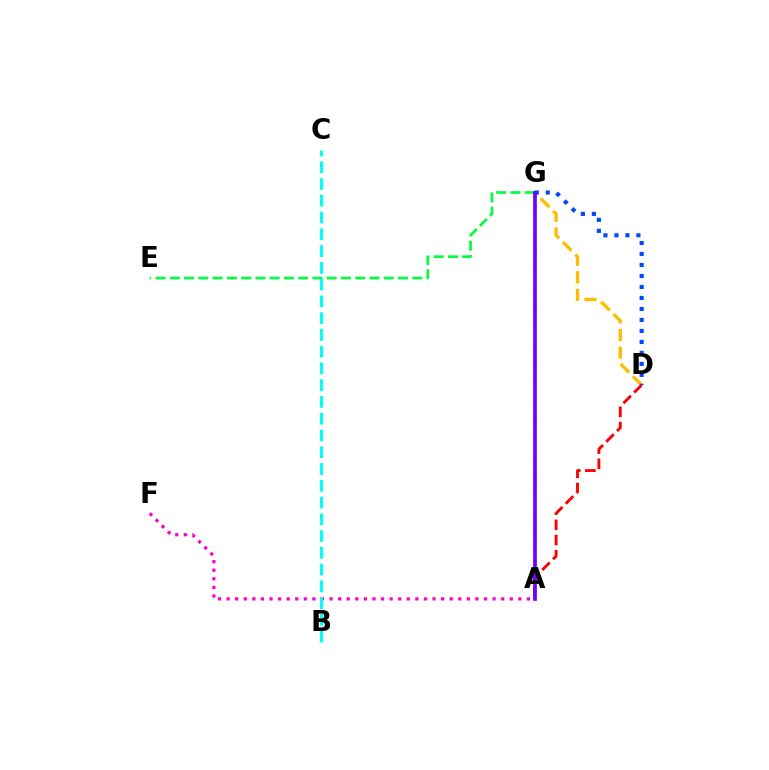{('A', 'G'): [{'color': '#84ff00', 'line_style': 'dotted', 'thickness': 2.54}, {'color': '#7200ff', 'line_style': 'solid', 'thickness': 2.66}], ('E', 'G'): [{'color': '#00ff39', 'line_style': 'dashed', 'thickness': 1.94}], ('D', 'G'): [{'color': '#ffbd00', 'line_style': 'dashed', 'thickness': 2.39}, {'color': '#004bff', 'line_style': 'dotted', 'thickness': 2.99}], ('A', 'F'): [{'color': '#ff00cf', 'line_style': 'dotted', 'thickness': 2.33}], ('A', 'D'): [{'color': '#ff0000', 'line_style': 'dashed', 'thickness': 2.07}], ('B', 'C'): [{'color': '#00fff6', 'line_style': 'dashed', 'thickness': 2.28}]}